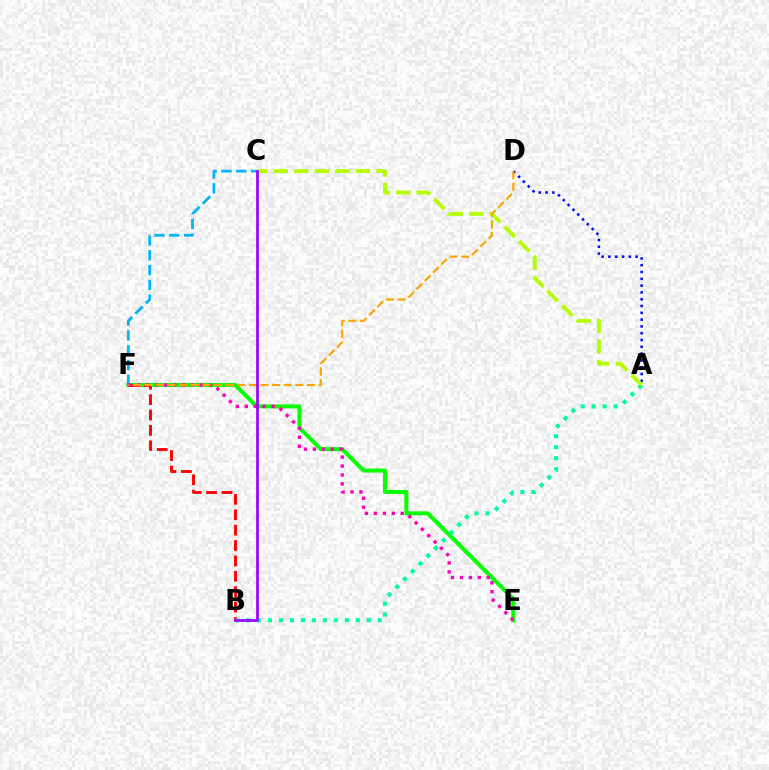{('A', 'D'): [{'color': '#0010ff', 'line_style': 'dotted', 'thickness': 1.85}], ('E', 'F'): [{'color': '#08ff00', 'line_style': 'solid', 'thickness': 2.9}, {'color': '#ff00bd', 'line_style': 'dotted', 'thickness': 2.43}], ('C', 'F'): [{'color': '#00b5ff', 'line_style': 'dashed', 'thickness': 2.01}], ('B', 'F'): [{'color': '#ff0000', 'line_style': 'dashed', 'thickness': 2.09}], ('A', 'B'): [{'color': '#00ff9d', 'line_style': 'dotted', 'thickness': 2.98}], ('A', 'C'): [{'color': '#b3ff00', 'line_style': 'dashed', 'thickness': 2.79}], ('D', 'F'): [{'color': '#ffa500', 'line_style': 'dashed', 'thickness': 1.58}], ('B', 'C'): [{'color': '#9b00ff', 'line_style': 'solid', 'thickness': 1.96}]}